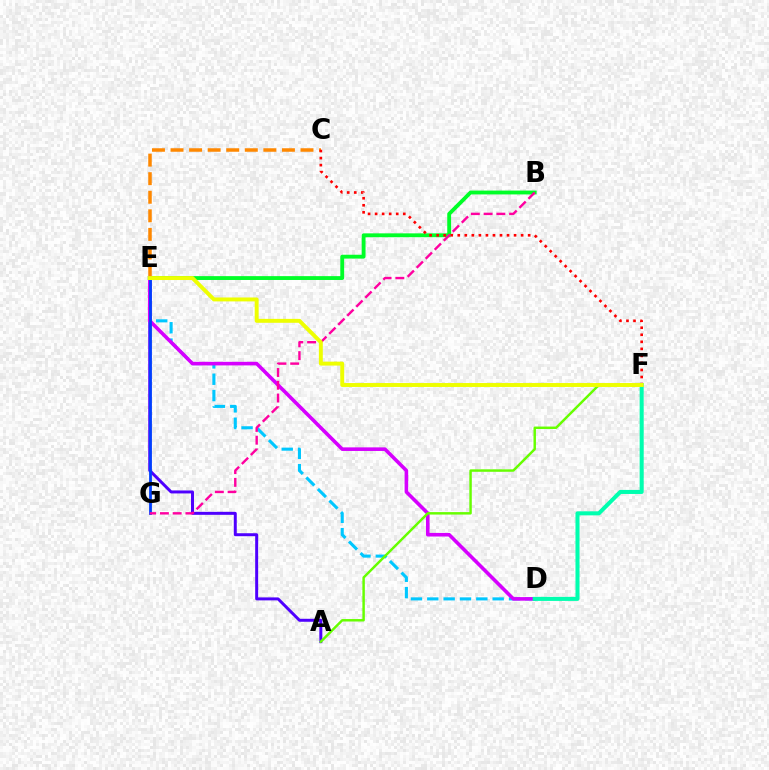{('B', 'E'): [{'color': '#00ff27', 'line_style': 'solid', 'thickness': 2.77}], ('A', 'E'): [{'color': '#4f00ff', 'line_style': 'solid', 'thickness': 2.14}], ('D', 'E'): [{'color': '#00c7ff', 'line_style': 'dashed', 'thickness': 2.22}, {'color': '#d600ff', 'line_style': 'solid', 'thickness': 2.59}], ('C', 'E'): [{'color': '#ff8800', 'line_style': 'dashed', 'thickness': 2.52}], ('C', 'F'): [{'color': '#ff0000', 'line_style': 'dotted', 'thickness': 1.91}], ('A', 'F'): [{'color': '#66ff00', 'line_style': 'solid', 'thickness': 1.77}], ('E', 'G'): [{'color': '#003fff', 'line_style': 'solid', 'thickness': 2.01}], ('B', 'G'): [{'color': '#ff00a0', 'line_style': 'dashed', 'thickness': 1.73}], ('D', 'F'): [{'color': '#00ffaf', 'line_style': 'solid', 'thickness': 2.91}], ('E', 'F'): [{'color': '#eeff00', 'line_style': 'solid', 'thickness': 2.83}]}